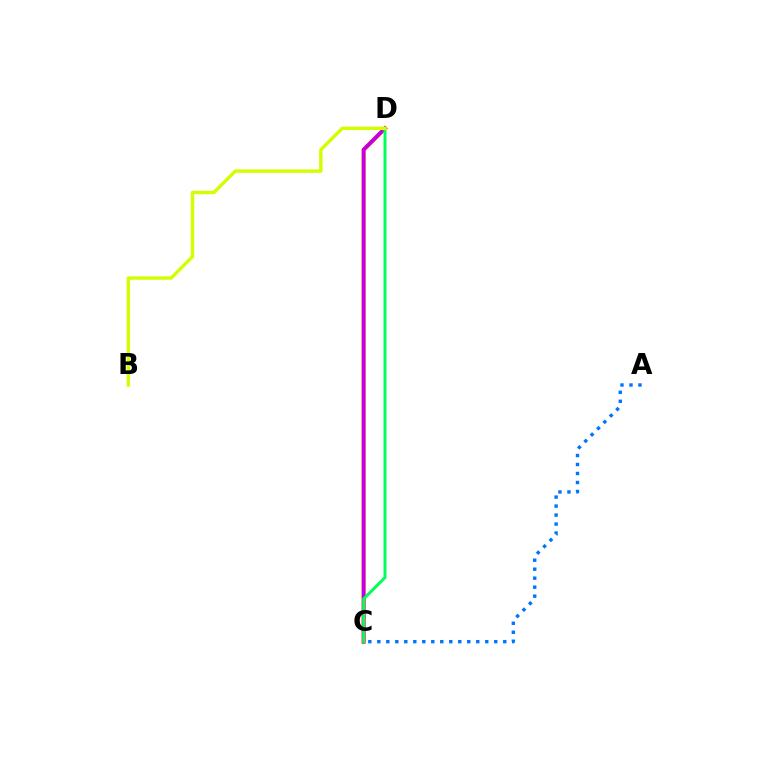{('A', 'C'): [{'color': '#0074ff', 'line_style': 'dotted', 'thickness': 2.44}], ('C', 'D'): [{'color': '#ff0000', 'line_style': 'solid', 'thickness': 2.85}, {'color': '#b900ff', 'line_style': 'solid', 'thickness': 2.15}, {'color': '#00ff5c', 'line_style': 'solid', 'thickness': 2.15}], ('B', 'D'): [{'color': '#d1ff00', 'line_style': 'solid', 'thickness': 2.44}]}